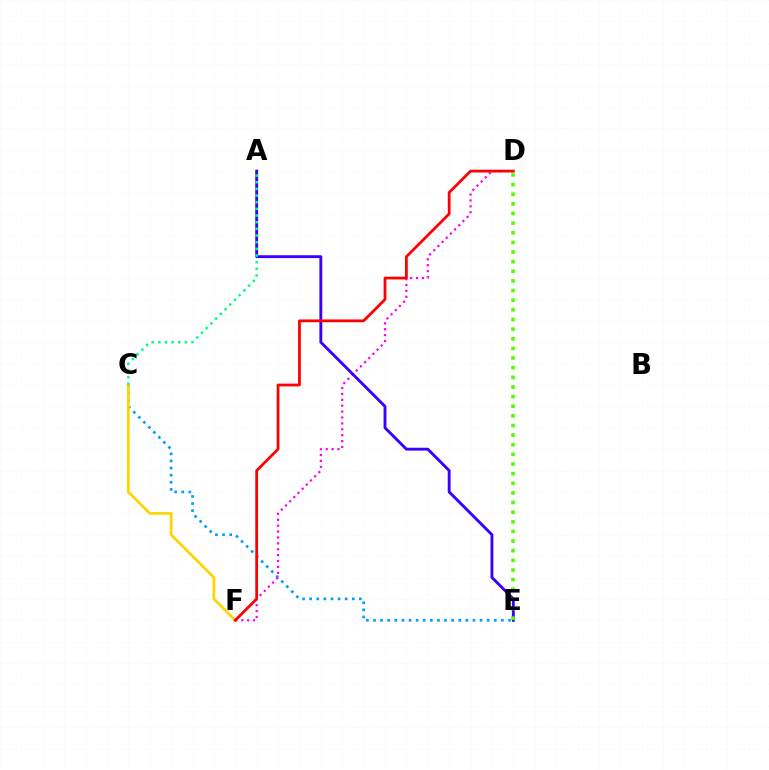{('C', 'E'): [{'color': '#009eff', 'line_style': 'dotted', 'thickness': 1.93}], ('D', 'F'): [{'color': '#ff00ed', 'line_style': 'dotted', 'thickness': 1.6}, {'color': '#ff0000', 'line_style': 'solid', 'thickness': 1.99}], ('A', 'E'): [{'color': '#3700ff', 'line_style': 'solid', 'thickness': 2.06}], ('C', 'F'): [{'color': '#ffd500', 'line_style': 'solid', 'thickness': 2.0}], ('A', 'C'): [{'color': '#00ff86', 'line_style': 'dotted', 'thickness': 1.81}], ('D', 'E'): [{'color': '#4fff00', 'line_style': 'dotted', 'thickness': 2.62}]}